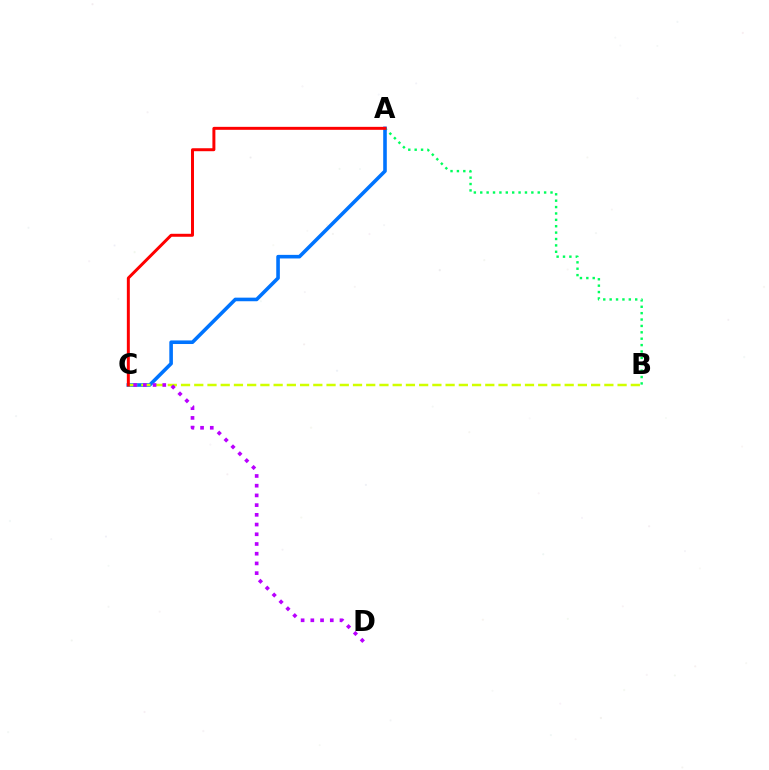{('A', 'B'): [{'color': '#00ff5c', 'line_style': 'dotted', 'thickness': 1.74}], ('A', 'C'): [{'color': '#0074ff', 'line_style': 'solid', 'thickness': 2.59}, {'color': '#ff0000', 'line_style': 'solid', 'thickness': 2.14}], ('B', 'C'): [{'color': '#d1ff00', 'line_style': 'dashed', 'thickness': 1.8}], ('C', 'D'): [{'color': '#b900ff', 'line_style': 'dotted', 'thickness': 2.64}]}